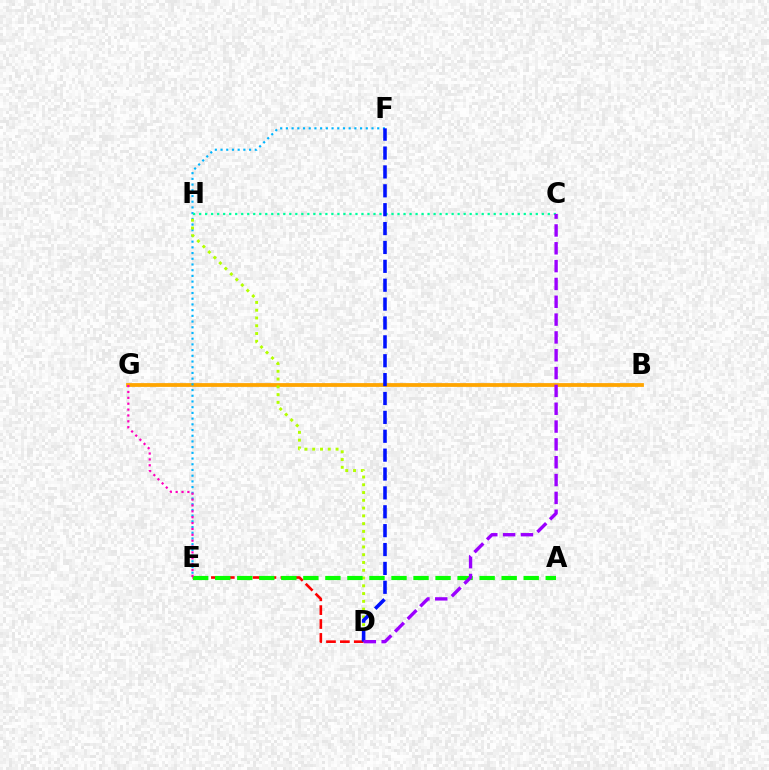{('B', 'G'): [{'color': '#ffa500', 'line_style': 'solid', 'thickness': 2.72}], ('E', 'F'): [{'color': '#00b5ff', 'line_style': 'dotted', 'thickness': 1.55}], ('D', 'H'): [{'color': '#b3ff00', 'line_style': 'dotted', 'thickness': 2.11}], ('D', 'E'): [{'color': '#ff0000', 'line_style': 'dashed', 'thickness': 1.89}], ('A', 'E'): [{'color': '#08ff00', 'line_style': 'dashed', 'thickness': 2.99}], ('C', 'H'): [{'color': '#00ff9d', 'line_style': 'dotted', 'thickness': 1.63}], ('D', 'F'): [{'color': '#0010ff', 'line_style': 'dashed', 'thickness': 2.56}], ('C', 'D'): [{'color': '#9b00ff', 'line_style': 'dashed', 'thickness': 2.42}], ('E', 'G'): [{'color': '#ff00bd', 'line_style': 'dotted', 'thickness': 1.59}]}